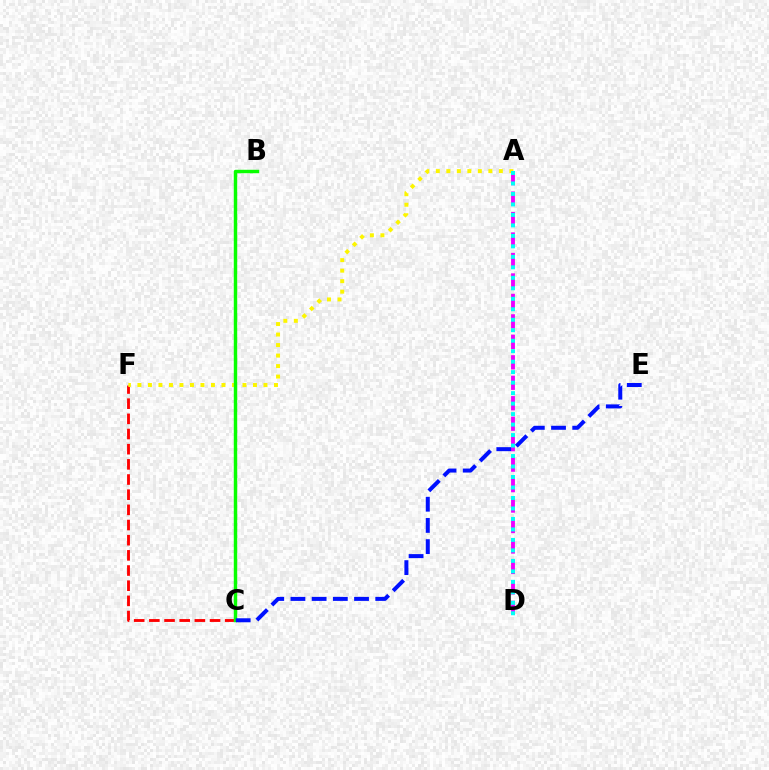{('C', 'F'): [{'color': '#ff0000', 'line_style': 'dashed', 'thickness': 2.06}], ('A', 'F'): [{'color': '#fcf500', 'line_style': 'dotted', 'thickness': 2.85}], ('A', 'D'): [{'color': '#ee00ff', 'line_style': 'dashed', 'thickness': 2.78}, {'color': '#00fff6', 'line_style': 'dotted', 'thickness': 2.85}], ('B', 'C'): [{'color': '#08ff00', 'line_style': 'solid', 'thickness': 2.48}], ('C', 'E'): [{'color': '#0010ff', 'line_style': 'dashed', 'thickness': 2.88}]}